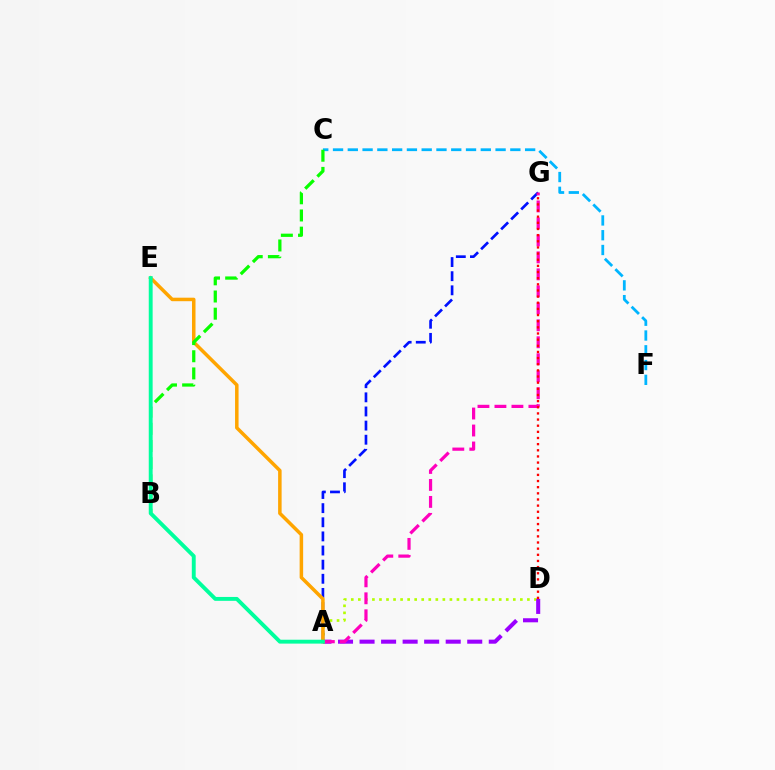{('A', 'D'): [{'color': '#b3ff00', 'line_style': 'dotted', 'thickness': 1.91}, {'color': '#9b00ff', 'line_style': 'dashed', 'thickness': 2.93}], ('C', 'F'): [{'color': '#00b5ff', 'line_style': 'dashed', 'thickness': 2.01}], ('A', 'G'): [{'color': '#0010ff', 'line_style': 'dashed', 'thickness': 1.92}, {'color': '#ff00bd', 'line_style': 'dashed', 'thickness': 2.31}], ('A', 'E'): [{'color': '#ffa500', 'line_style': 'solid', 'thickness': 2.52}, {'color': '#00ff9d', 'line_style': 'solid', 'thickness': 2.8}], ('B', 'C'): [{'color': '#08ff00', 'line_style': 'dashed', 'thickness': 2.33}], ('D', 'G'): [{'color': '#ff0000', 'line_style': 'dotted', 'thickness': 1.67}]}